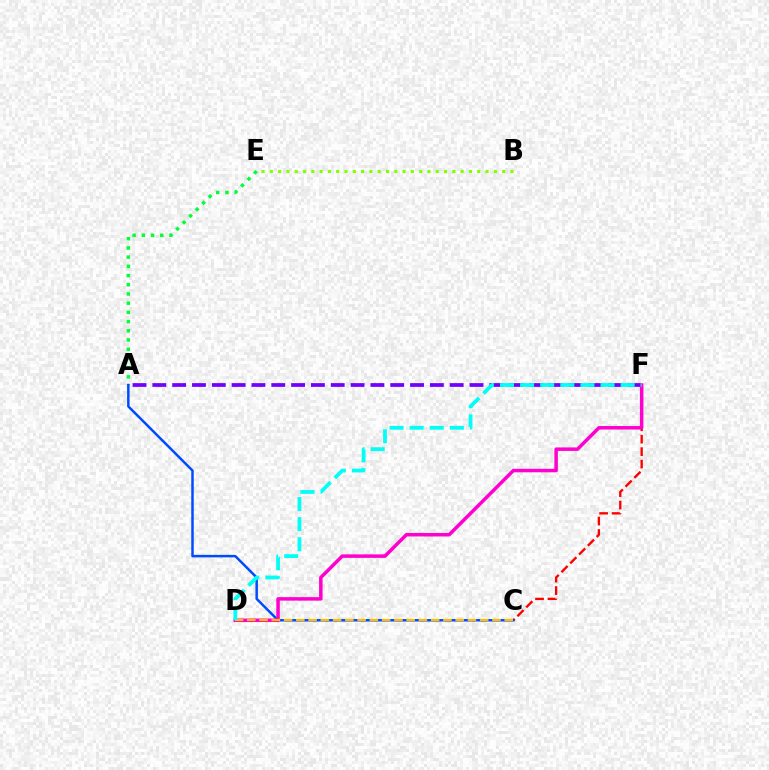{('A', 'F'): [{'color': '#7200ff', 'line_style': 'dashed', 'thickness': 2.69}], ('A', 'E'): [{'color': '#00ff39', 'line_style': 'dotted', 'thickness': 2.5}], ('B', 'E'): [{'color': '#84ff00', 'line_style': 'dotted', 'thickness': 2.25}], ('C', 'F'): [{'color': '#ff0000', 'line_style': 'dashed', 'thickness': 1.69}], ('A', 'C'): [{'color': '#004bff', 'line_style': 'solid', 'thickness': 1.79}], ('D', 'F'): [{'color': '#ff00cf', 'line_style': 'solid', 'thickness': 2.51}, {'color': '#00fff6', 'line_style': 'dashed', 'thickness': 2.73}], ('C', 'D'): [{'color': '#ffbd00', 'line_style': 'dashed', 'thickness': 1.67}]}